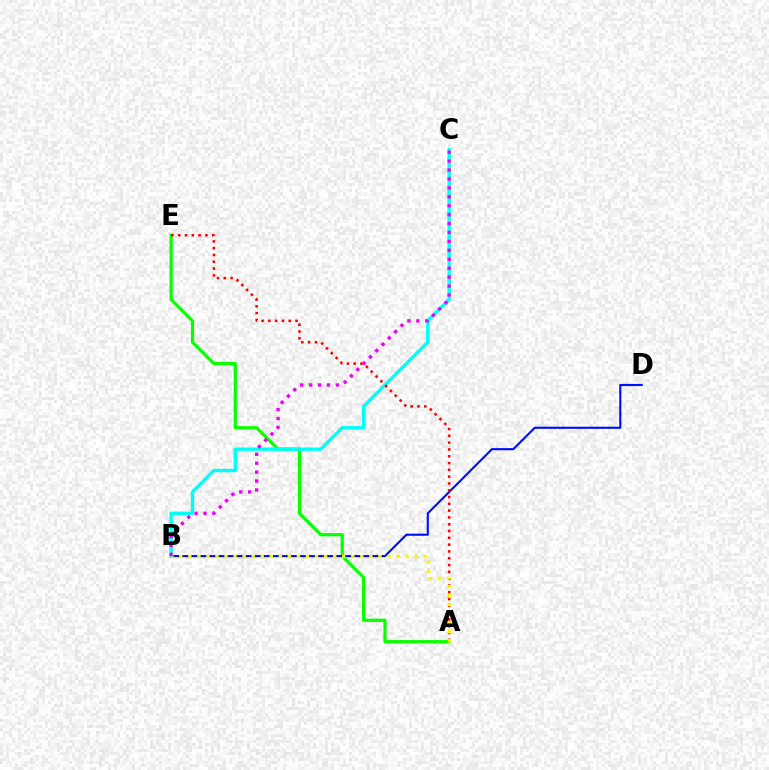{('A', 'E'): [{'color': '#08ff00', 'line_style': 'solid', 'thickness': 2.3}, {'color': '#ff0000', 'line_style': 'dotted', 'thickness': 1.85}], ('B', 'D'): [{'color': '#0010ff', 'line_style': 'solid', 'thickness': 1.54}], ('B', 'C'): [{'color': '#00fff6', 'line_style': 'solid', 'thickness': 2.44}, {'color': '#ee00ff', 'line_style': 'dotted', 'thickness': 2.42}], ('A', 'B'): [{'color': '#fcf500', 'line_style': 'dotted', 'thickness': 2.46}]}